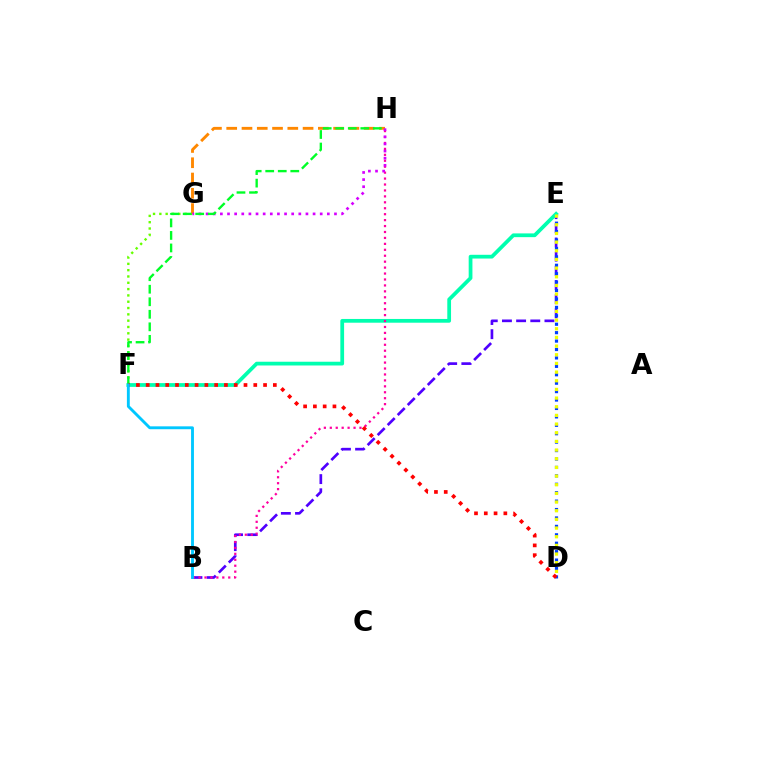{('B', 'E'): [{'color': '#4f00ff', 'line_style': 'dashed', 'thickness': 1.92}], ('D', 'E'): [{'color': '#003fff', 'line_style': 'dotted', 'thickness': 2.29}, {'color': '#eeff00', 'line_style': 'dotted', 'thickness': 2.35}], ('F', 'G'): [{'color': '#66ff00', 'line_style': 'dotted', 'thickness': 1.72}], ('E', 'F'): [{'color': '#00ffaf', 'line_style': 'solid', 'thickness': 2.7}], ('G', 'H'): [{'color': '#ff8800', 'line_style': 'dashed', 'thickness': 2.07}, {'color': '#d600ff', 'line_style': 'dotted', 'thickness': 1.94}], ('B', 'H'): [{'color': '#ff00a0', 'line_style': 'dotted', 'thickness': 1.61}], ('F', 'H'): [{'color': '#00ff27', 'line_style': 'dashed', 'thickness': 1.7}], ('D', 'F'): [{'color': '#ff0000', 'line_style': 'dotted', 'thickness': 2.66}], ('B', 'F'): [{'color': '#00c7ff', 'line_style': 'solid', 'thickness': 2.07}]}